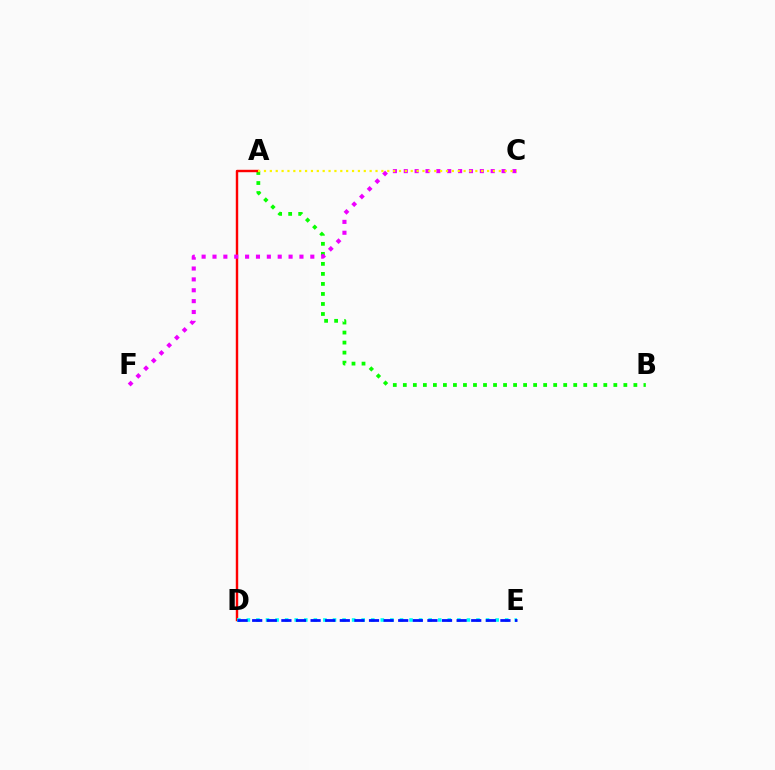{('A', 'B'): [{'color': '#08ff00', 'line_style': 'dotted', 'thickness': 2.72}], ('A', 'D'): [{'color': '#ff0000', 'line_style': 'solid', 'thickness': 1.75}], ('C', 'F'): [{'color': '#ee00ff', 'line_style': 'dotted', 'thickness': 2.95}], ('D', 'E'): [{'color': '#00fff6', 'line_style': 'dotted', 'thickness': 2.6}, {'color': '#0010ff', 'line_style': 'dashed', 'thickness': 1.98}], ('A', 'C'): [{'color': '#fcf500', 'line_style': 'dotted', 'thickness': 1.6}]}